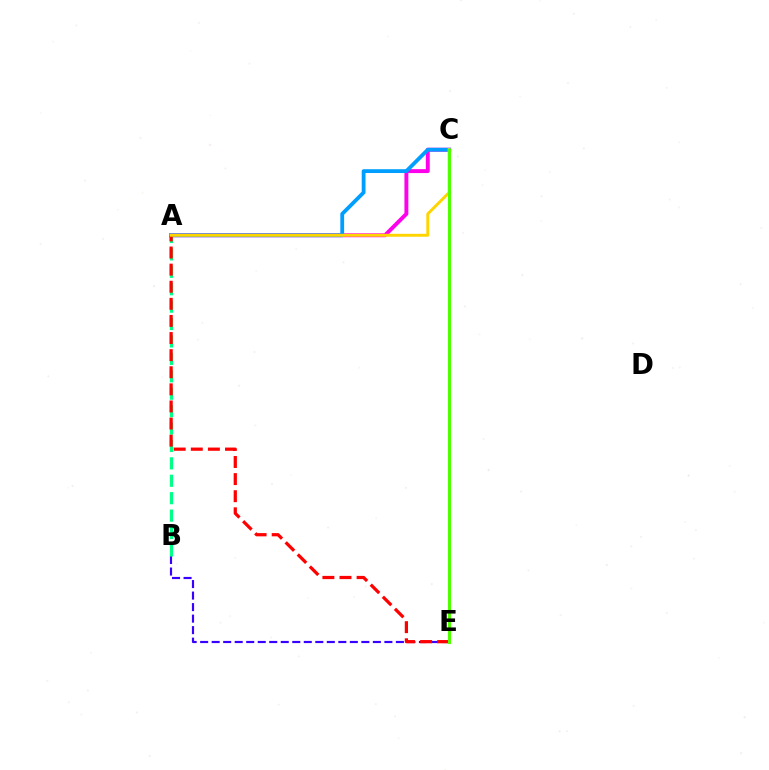{('A', 'C'): [{'color': '#ff00ed', 'line_style': 'solid', 'thickness': 2.82}, {'color': '#009eff', 'line_style': 'solid', 'thickness': 2.74}, {'color': '#ffd500', 'line_style': 'solid', 'thickness': 2.12}], ('B', 'E'): [{'color': '#3700ff', 'line_style': 'dashed', 'thickness': 1.56}], ('A', 'B'): [{'color': '#00ff86', 'line_style': 'dashed', 'thickness': 2.37}], ('A', 'E'): [{'color': '#ff0000', 'line_style': 'dashed', 'thickness': 2.32}], ('C', 'E'): [{'color': '#4fff00', 'line_style': 'solid', 'thickness': 2.22}]}